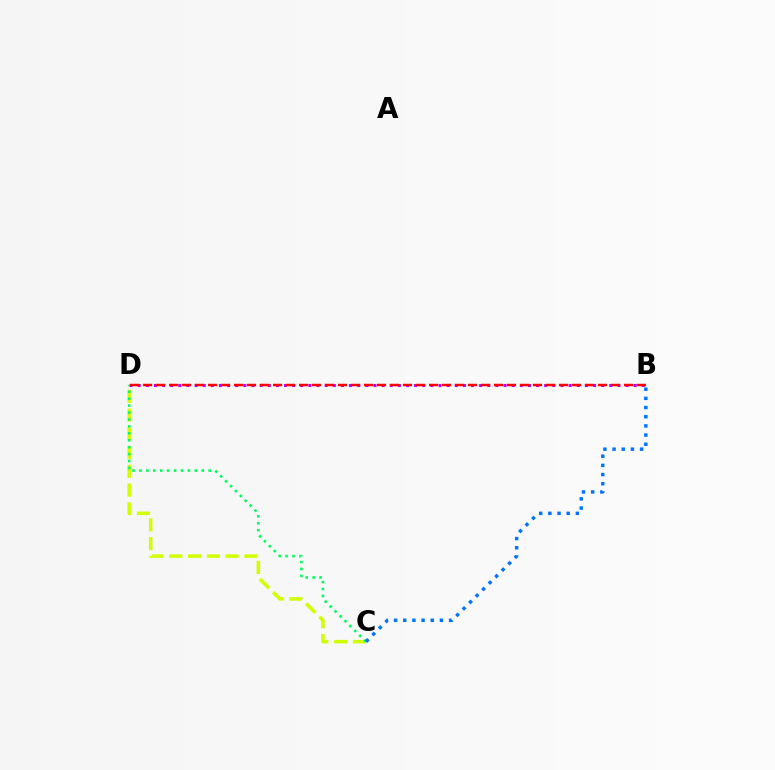{('C', 'D'): [{'color': '#d1ff00', 'line_style': 'dashed', 'thickness': 2.55}, {'color': '#00ff5c', 'line_style': 'dotted', 'thickness': 1.88}], ('B', 'D'): [{'color': '#b900ff', 'line_style': 'dotted', 'thickness': 2.21}, {'color': '#ff0000', 'line_style': 'dashed', 'thickness': 1.77}], ('B', 'C'): [{'color': '#0074ff', 'line_style': 'dotted', 'thickness': 2.49}]}